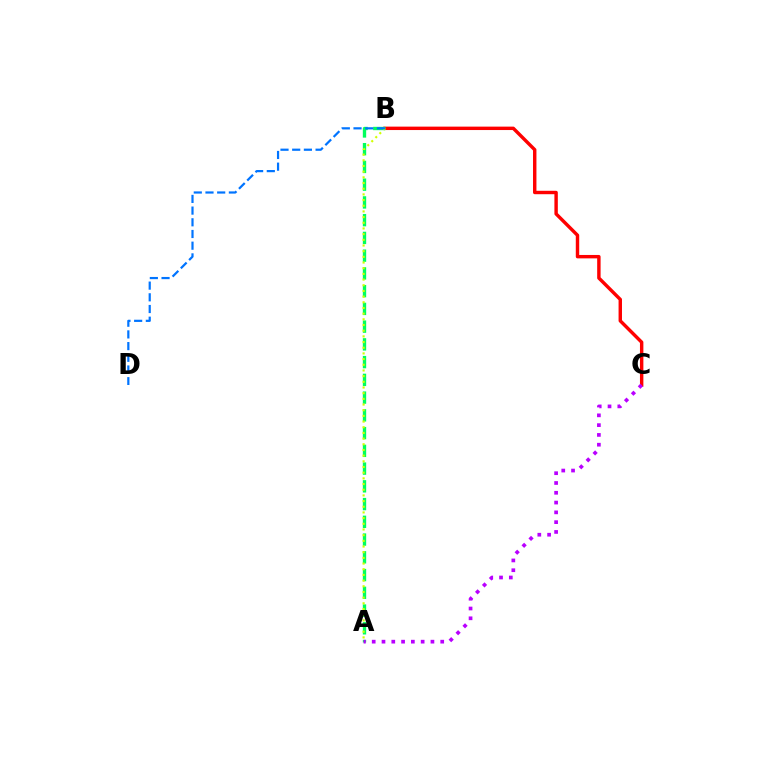{('B', 'C'): [{'color': '#ff0000', 'line_style': 'solid', 'thickness': 2.46}], ('A', 'B'): [{'color': '#00ff5c', 'line_style': 'dashed', 'thickness': 2.41}, {'color': '#d1ff00', 'line_style': 'dotted', 'thickness': 1.54}], ('A', 'C'): [{'color': '#b900ff', 'line_style': 'dotted', 'thickness': 2.66}], ('B', 'D'): [{'color': '#0074ff', 'line_style': 'dashed', 'thickness': 1.59}]}